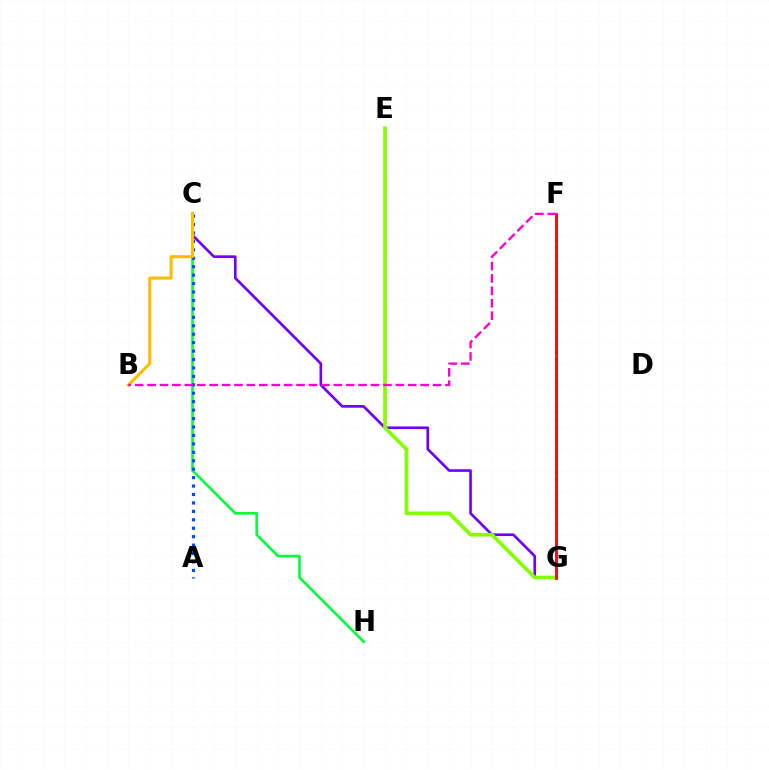{('C', 'G'): [{'color': '#7200ff', 'line_style': 'solid', 'thickness': 1.91}], ('E', 'G'): [{'color': '#84ff00', 'line_style': 'solid', 'thickness': 2.66}], ('F', 'G'): [{'color': '#00fff6', 'line_style': 'dotted', 'thickness': 2.03}, {'color': '#ff0000', 'line_style': 'solid', 'thickness': 2.01}], ('C', 'H'): [{'color': '#00ff39', 'line_style': 'solid', 'thickness': 1.87}], ('A', 'C'): [{'color': '#004bff', 'line_style': 'dotted', 'thickness': 2.29}], ('B', 'C'): [{'color': '#ffbd00', 'line_style': 'solid', 'thickness': 2.19}], ('B', 'F'): [{'color': '#ff00cf', 'line_style': 'dashed', 'thickness': 1.69}]}